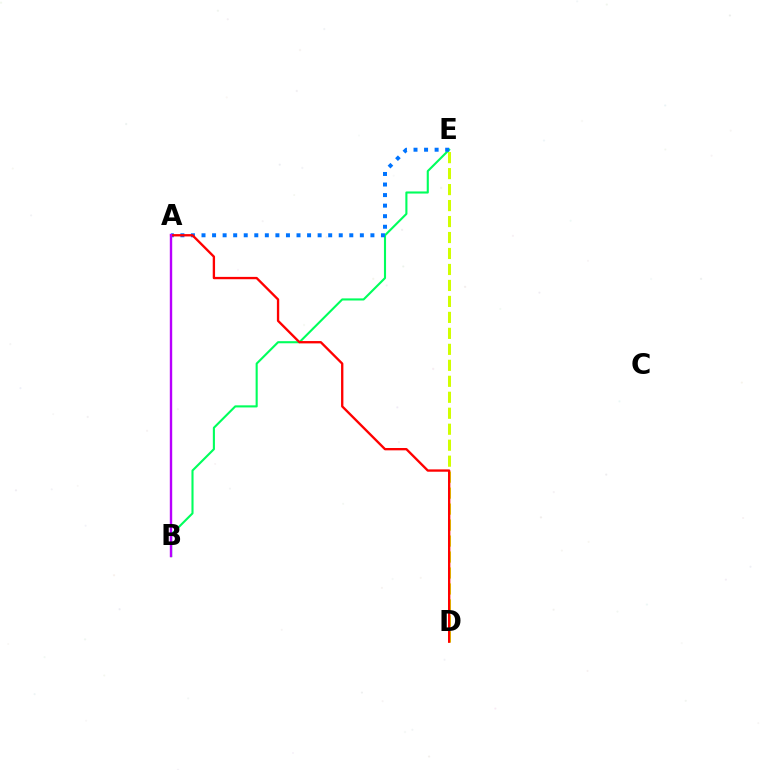{('B', 'E'): [{'color': '#00ff5c', 'line_style': 'solid', 'thickness': 1.52}], ('D', 'E'): [{'color': '#d1ff00', 'line_style': 'dashed', 'thickness': 2.17}], ('A', 'E'): [{'color': '#0074ff', 'line_style': 'dotted', 'thickness': 2.87}], ('A', 'D'): [{'color': '#ff0000', 'line_style': 'solid', 'thickness': 1.68}], ('A', 'B'): [{'color': '#b900ff', 'line_style': 'solid', 'thickness': 1.73}]}